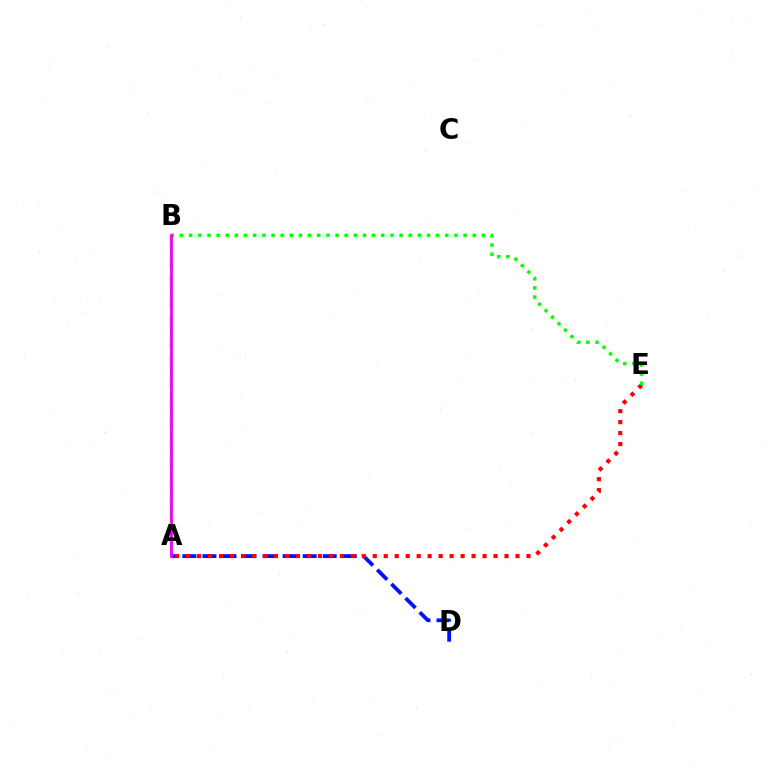{('A', 'B'): [{'color': '#00fff6', 'line_style': 'dashed', 'thickness': 1.78}, {'color': '#fcf500', 'line_style': 'dashed', 'thickness': 2.72}, {'color': '#ee00ff', 'line_style': 'solid', 'thickness': 1.99}], ('A', 'D'): [{'color': '#0010ff', 'line_style': 'dashed', 'thickness': 2.72}], ('A', 'E'): [{'color': '#ff0000', 'line_style': 'dotted', 'thickness': 2.98}], ('B', 'E'): [{'color': '#08ff00', 'line_style': 'dotted', 'thickness': 2.49}]}